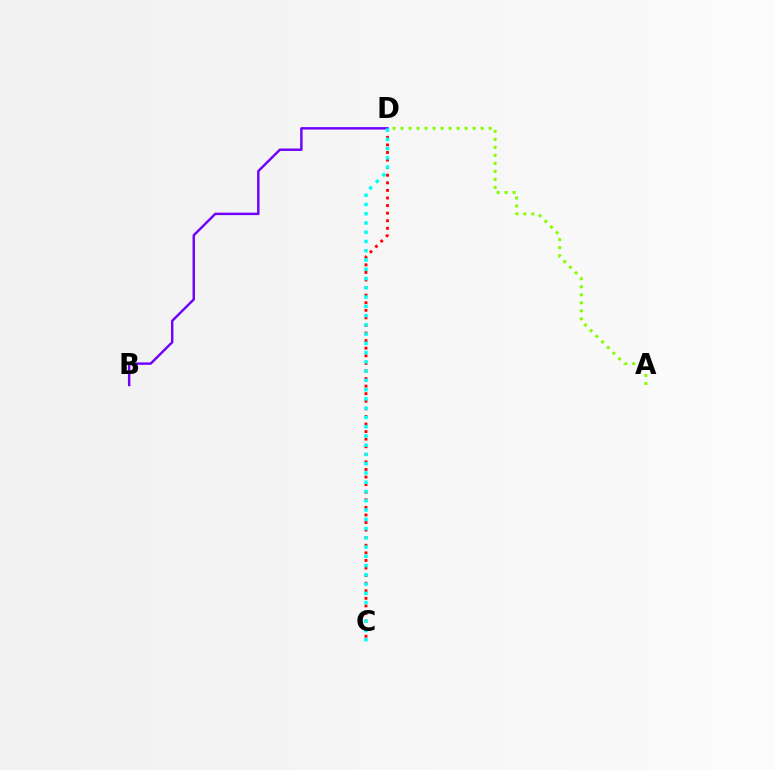{('A', 'D'): [{'color': '#84ff00', 'line_style': 'dotted', 'thickness': 2.18}], ('C', 'D'): [{'color': '#ff0000', 'line_style': 'dotted', 'thickness': 2.06}, {'color': '#00fff6', 'line_style': 'dotted', 'thickness': 2.52}], ('B', 'D'): [{'color': '#7200ff', 'line_style': 'solid', 'thickness': 1.75}]}